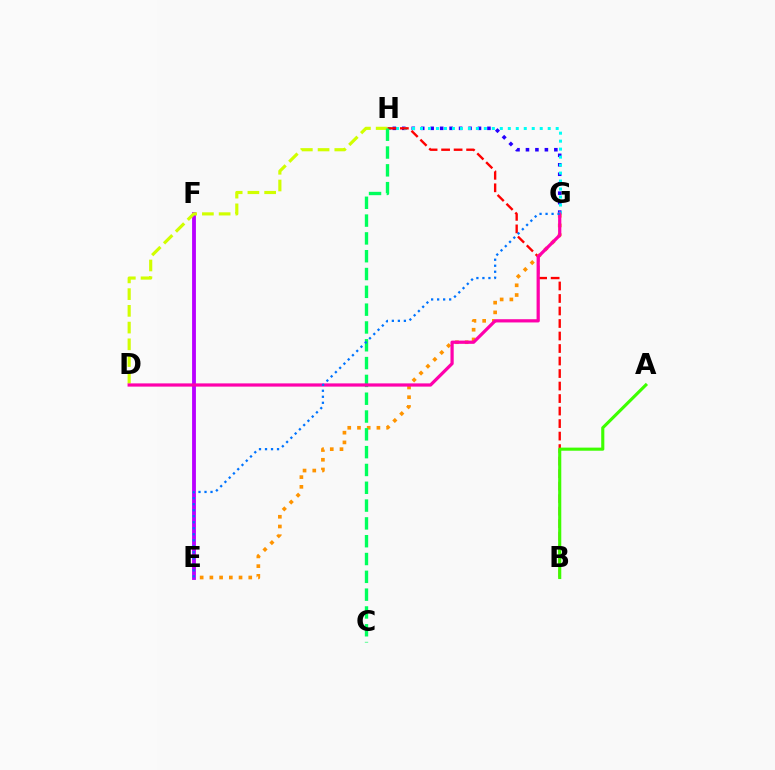{('G', 'H'): [{'color': '#2500ff', 'line_style': 'dotted', 'thickness': 2.57}, {'color': '#00fff6', 'line_style': 'dotted', 'thickness': 2.17}], ('E', 'F'): [{'color': '#b900ff', 'line_style': 'solid', 'thickness': 2.75}], ('D', 'H'): [{'color': '#d1ff00', 'line_style': 'dashed', 'thickness': 2.27}], ('B', 'H'): [{'color': '#ff0000', 'line_style': 'dashed', 'thickness': 1.7}], ('A', 'B'): [{'color': '#3dff00', 'line_style': 'solid', 'thickness': 2.24}], ('E', 'G'): [{'color': '#ff9400', 'line_style': 'dotted', 'thickness': 2.64}, {'color': '#0074ff', 'line_style': 'dotted', 'thickness': 1.63}], ('C', 'H'): [{'color': '#00ff5c', 'line_style': 'dashed', 'thickness': 2.42}], ('D', 'G'): [{'color': '#ff00ac', 'line_style': 'solid', 'thickness': 2.32}]}